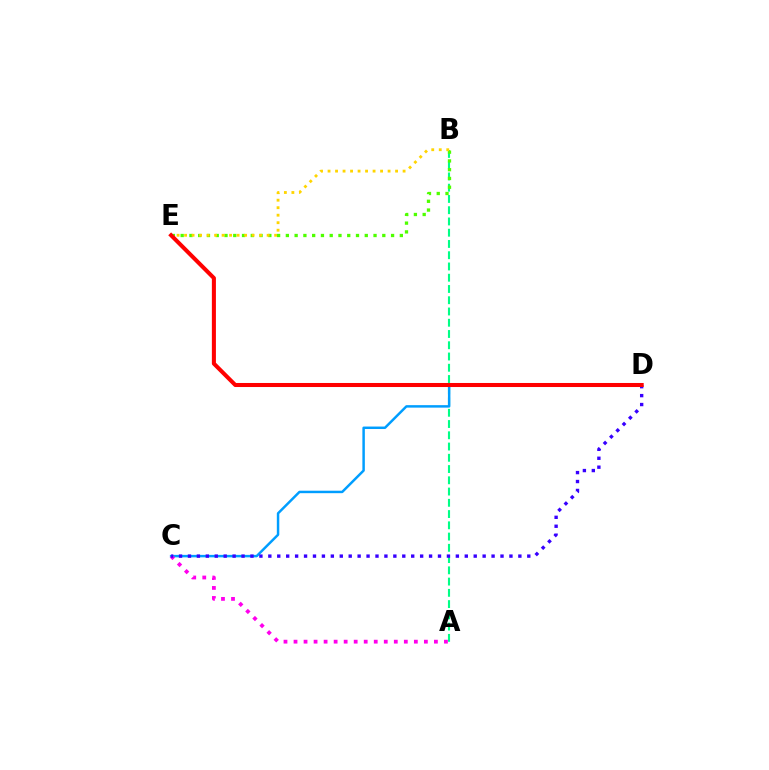{('A', 'B'): [{'color': '#00ff86', 'line_style': 'dashed', 'thickness': 1.53}], ('B', 'E'): [{'color': '#4fff00', 'line_style': 'dotted', 'thickness': 2.38}, {'color': '#ffd500', 'line_style': 'dotted', 'thickness': 2.04}], ('C', 'D'): [{'color': '#009eff', 'line_style': 'solid', 'thickness': 1.78}, {'color': '#3700ff', 'line_style': 'dotted', 'thickness': 2.43}], ('A', 'C'): [{'color': '#ff00ed', 'line_style': 'dotted', 'thickness': 2.72}], ('D', 'E'): [{'color': '#ff0000', 'line_style': 'solid', 'thickness': 2.92}]}